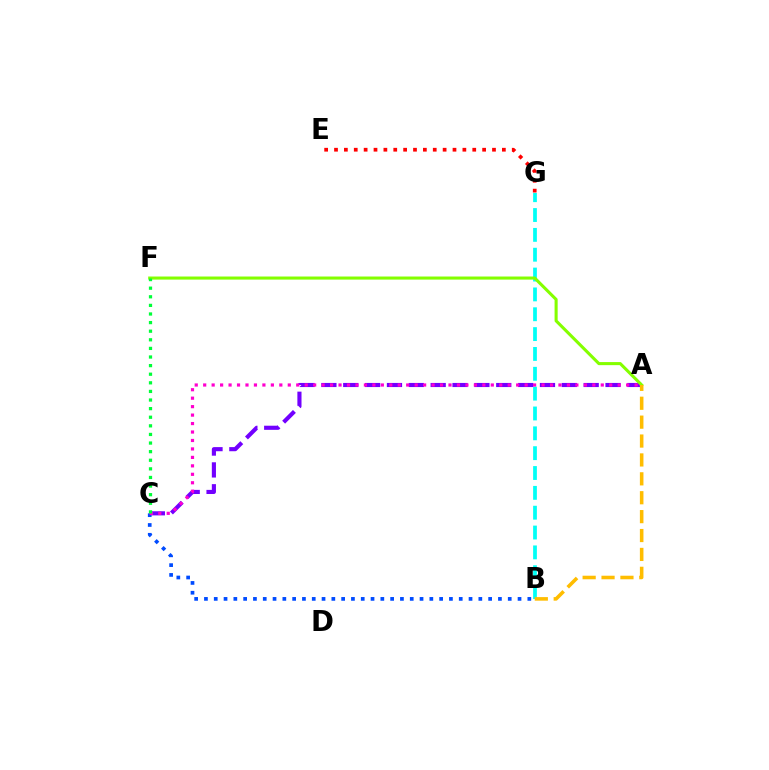{('B', 'C'): [{'color': '#004bff', 'line_style': 'dotted', 'thickness': 2.66}], ('A', 'C'): [{'color': '#7200ff', 'line_style': 'dashed', 'thickness': 2.97}, {'color': '#ff00cf', 'line_style': 'dotted', 'thickness': 2.3}], ('B', 'G'): [{'color': '#00fff6', 'line_style': 'dashed', 'thickness': 2.7}], ('A', 'F'): [{'color': '#84ff00', 'line_style': 'solid', 'thickness': 2.21}], ('E', 'G'): [{'color': '#ff0000', 'line_style': 'dotted', 'thickness': 2.68}], ('C', 'F'): [{'color': '#00ff39', 'line_style': 'dotted', 'thickness': 2.34}], ('A', 'B'): [{'color': '#ffbd00', 'line_style': 'dashed', 'thickness': 2.57}]}